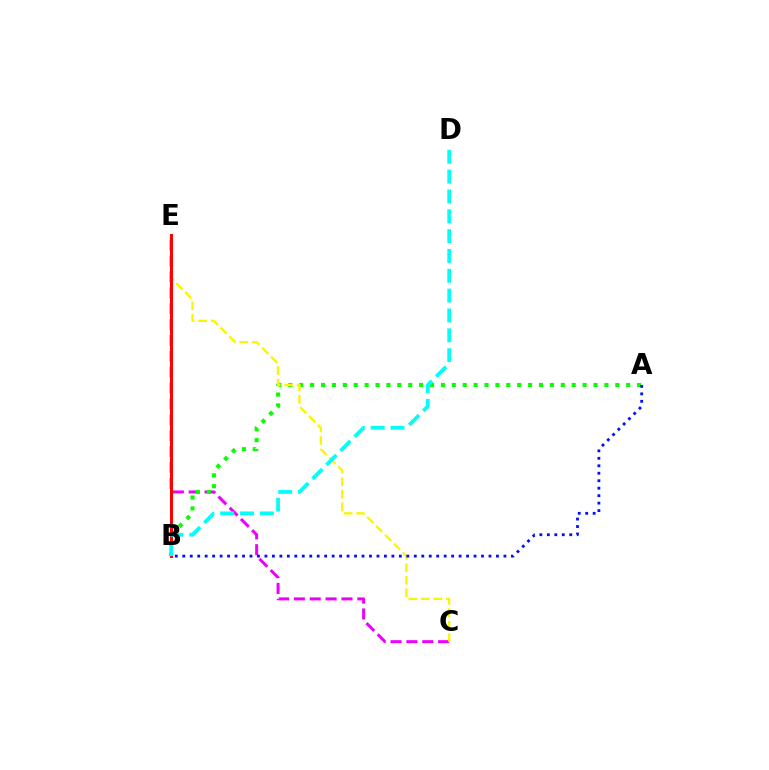{('C', 'E'): [{'color': '#ee00ff', 'line_style': 'dashed', 'thickness': 2.16}, {'color': '#fcf500', 'line_style': 'dashed', 'thickness': 1.7}], ('A', 'B'): [{'color': '#08ff00', 'line_style': 'dotted', 'thickness': 2.96}, {'color': '#0010ff', 'line_style': 'dotted', 'thickness': 2.03}], ('B', 'E'): [{'color': '#ff0000', 'line_style': 'solid', 'thickness': 2.16}], ('B', 'D'): [{'color': '#00fff6', 'line_style': 'dashed', 'thickness': 2.7}]}